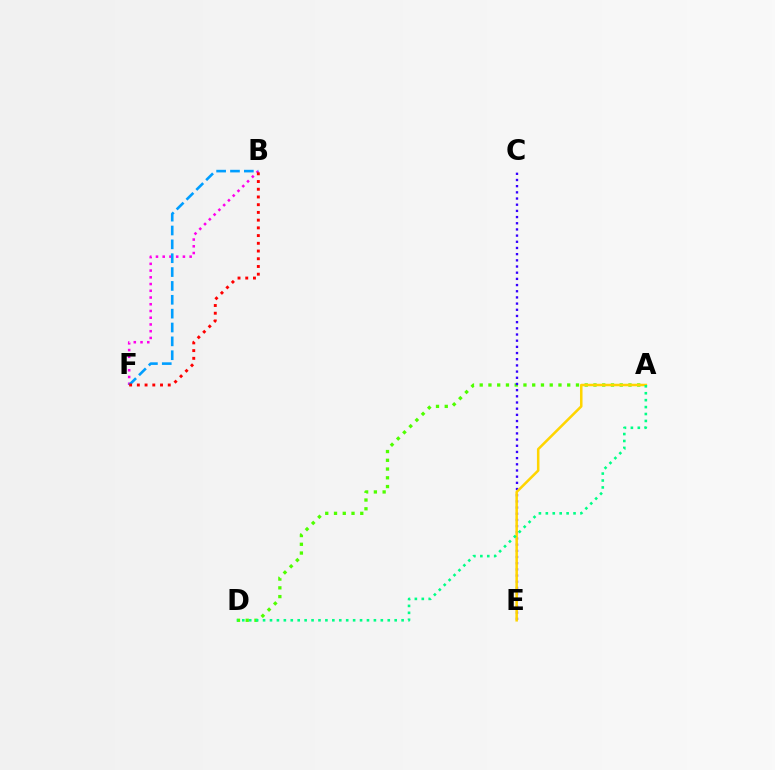{('B', 'F'): [{'color': '#ff00ed', 'line_style': 'dotted', 'thickness': 1.83}, {'color': '#009eff', 'line_style': 'dashed', 'thickness': 1.88}, {'color': '#ff0000', 'line_style': 'dotted', 'thickness': 2.1}], ('A', 'D'): [{'color': '#4fff00', 'line_style': 'dotted', 'thickness': 2.38}, {'color': '#00ff86', 'line_style': 'dotted', 'thickness': 1.88}], ('C', 'E'): [{'color': '#3700ff', 'line_style': 'dotted', 'thickness': 1.68}], ('A', 'E'): [{'color': '#ffd500', 'line_style': 'solid', 'thickness': 1.82}]}